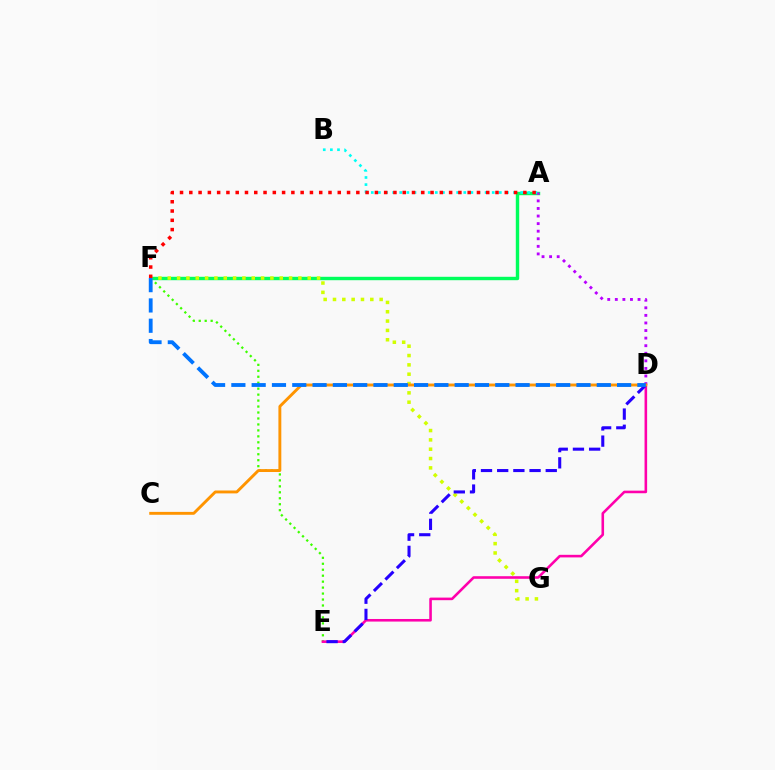{('E', 'F'): [{'color': '#3dff00', 'line_style': 'dotted', 'thickness': 1.62}], ('A', 'F'): [{'color': '#00ff5c', 'line_style': 'solid', 'thickness': 2.46}, {'color': '#ff0000', 'line_style': 'dotted', 'thickness': 2.52}], ('F', 'G'): [{'color': '#d1ff00', 'line_style': 'dotted', 'thickness': 2.54}], ('A', 'D'): [{'color': '#b900ff', 'line_style': 'dotted', 'thickness': 2.06}], ('D', 'E'): [{'color': '#ff00ac', 'line_style': 'solid', 'thickness': 1.86}, {'color': '#2500ff', 'line_style': 'dashed', 'thickness': 2.2}], ('A', 'B'): [{'color': '#00fff6', 'line_style': 'dotted', 'thickness': 1.93}], ('C', 'D'): [{'color': '#ff9400', 'line_style': 'solid', 'thickness': 2.08}], ('D', 'F'): [{'color': '#0074ff', 'line_style': 'dashed', 'thickness': 2.76}]}